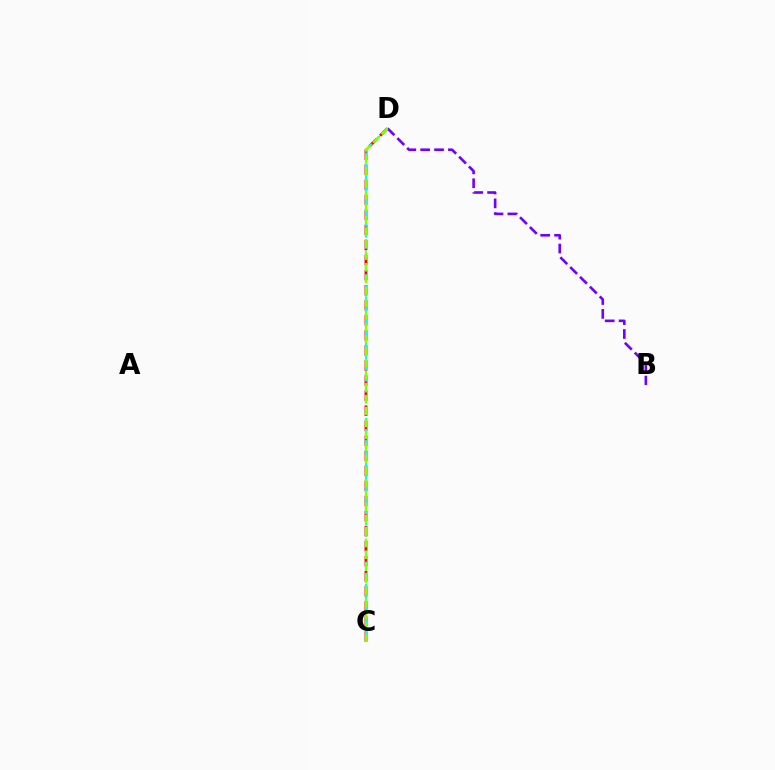{('B', 'D'): [{'color': '#7200ff', 'line_style': 'dashed', 'thickness': 1.89}], ('C', 'D'): [{'color': '#ff0000', 'line_style': 'dashed', 'thickness': 2.05}, {'color': '#00fff6', 'line_style': 'dashed', 'thickness': 1.5}, {'color': '#84ff00', 'line_style': 'dashed', 'thickness': 1.63}]}